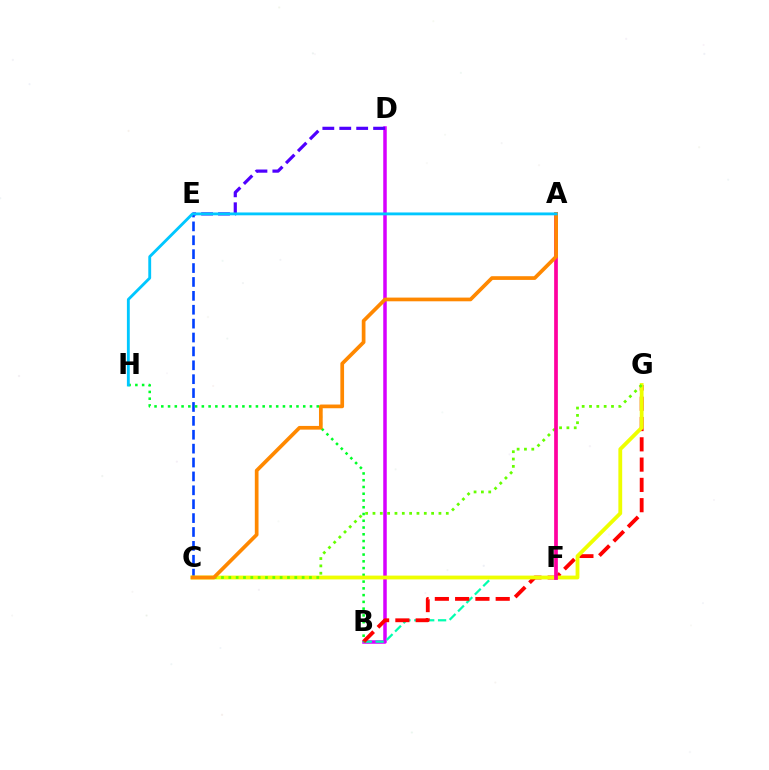{('B', 'D'): [{'color': '#d600ff', 'line_style': 'solid', 'thickness': 2.53}], ('C', 'E'): [{'color': '#003fff', 'line_style': 'dashed', 'thickness': 1.89}], ('B', 'F'): [{'color': '#00ffaf', 'line_style': 'dashed', 'thickness': 1.61}], ('D', 'E'): [{'color': '#4f00ff', 'line_style': 'dashed', 'thickness': 2.3}], ('B', 'G'): [{'color': '#ff0000', 'line_style': 'dashed', 'thickness': 2.76}], ('B', 'H'): [{'color': '#00ff27', 'line_style': 'dotted', 'thickness': 1.84}], ('C', 'G'): [{'color': '#eeff00', 'line_style': 'solid', 'thickness': 2.75}, {'color': '#66ff00', 'line_style': 'dotted', 'thickness': 1.99}], ('A', 'F'): [{'color': '#ff00a0', 'line_style': 'solid', 'thickness': 2.68}], ('A', 'C'): [{'color': '#ff8800', 'line_style': 'solid', 'thickness': 2.67}], ('A', 'H'): [{'color': '#00c7ff', 'line_style': 'solid', 'thickness': 2.05}]}